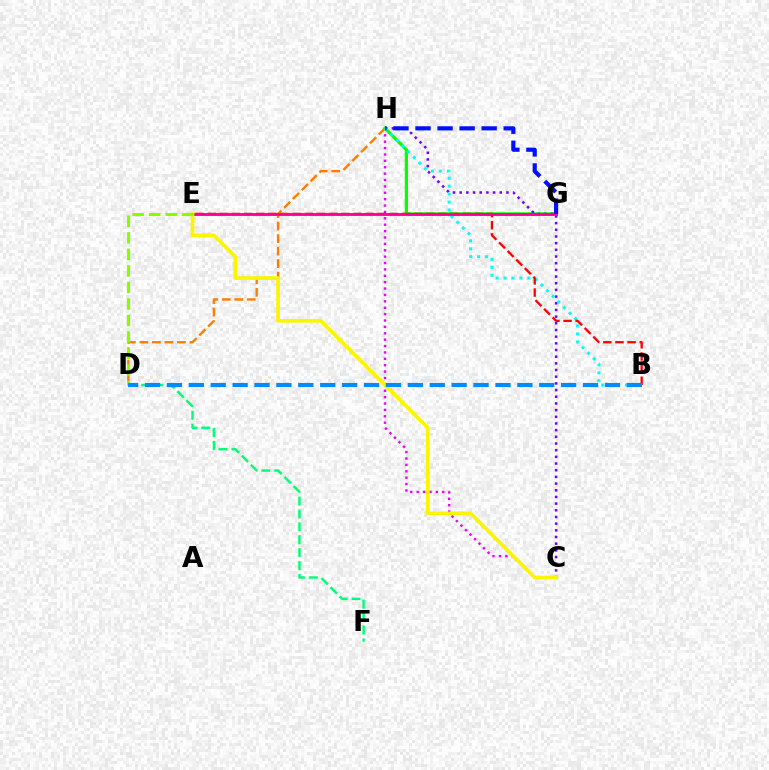{('C', 'H'): [{'color': '#ee00ff', 'line_style': 'dotted', 'thickness': 1.74}, {'color': '#7200ff', 'line_style': 'dotted', 'thickness': 1.81}], ('D', 'H'): [{'color': '#ff7c00', 'line_style': 'dashed', 'thickness': 1.7}], ('G', 'H'): [{'color': '#08ff00', 'line_style': 'solid', 'thickness': 2.32}, {'color': '#0010ff', 'line_style': 'dashed', 'thickness': 3.0}], ('B', 'H'): [{'color': '#00fff6', 'line_style': 'dotted', 'thickness': 2.16}], ('B', 'E'): [{'color': '#ff0000', 'line_style': 'dashed', 'thickness': 1.65}], ('E', 'G'): [{'color': '#ff0094', 'line_style': 'solid', 'thickness': 2.06}], ('C', 'E'): [{'color': '#fcf500', 'line_style': 'solid', 'thickness': 2.63}], ('D', 'E'): [{'color': '#84ff00', 'line_style': 'dashed', 'thickness': 2.24}], ('D', 'F'): [{'color': '#00ff74', 'line_style': 'dashed', 'thickness': 1.75}], ('B', 'D'): [{'color': '#008cff', 'line_style': 'dashed', 'thickness': 2.98}]}